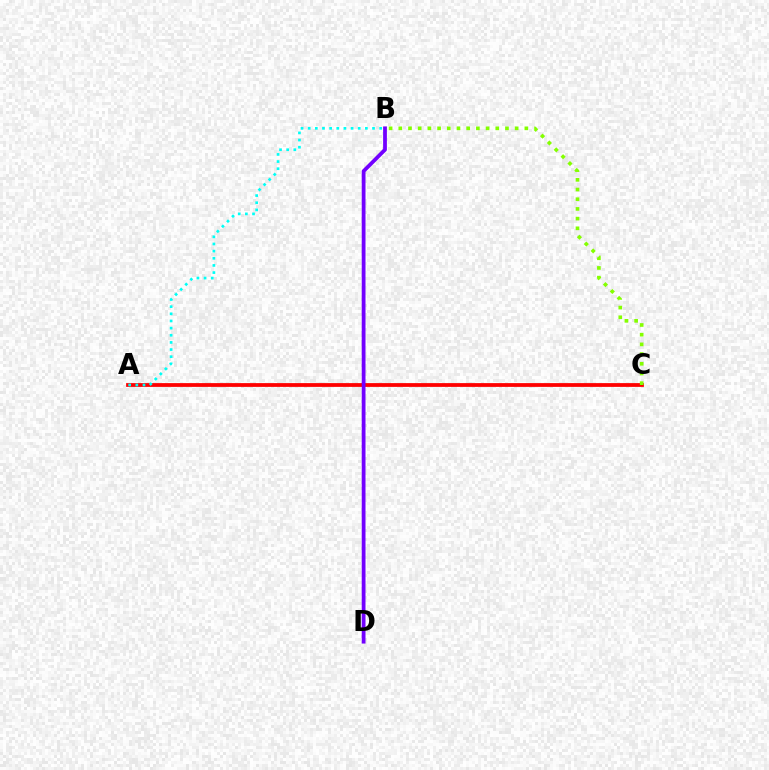{('A', 'C'): [{'color': '#ff0000', 'line_style': 'solid', 'thickness': 2.72}], ('B', 'C'): [{'color': '#84ff00', 'line_style': 'dotted', 'thickness': 2.63}], ('A', 'B'): [{'color': '#00fff6', 'line_style': 'dotted', 'thickness': 1.94}], ('B', 'D'): [{'color': '#7200ff', 'line_style': 'solid', 'thickness': 2.72}]}